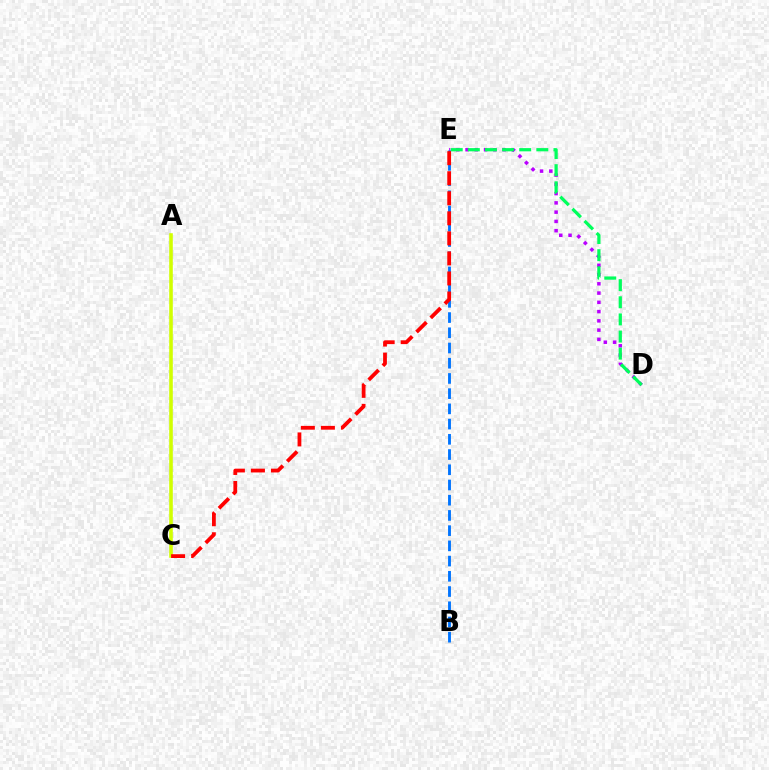{('D', 'E'): [{'color': '#b900ff', 'line_style': 'dotted', 'thickness': 2.52}, {'color': '#00ff5c', 'line_style': 'dashed', 'thickness': 2.33}], ('B', 'E'): [{'color': '#0074ff', 'line_style': 'dashed', 'thickness': 2.07}], ('A', 'C'): [{'color': '#d1ff00', 'line_style': 'solid', 'thickness': 2.58}], ('C', 'E'): [{'color': '#ff0000', 'line_style': 'dashed', 'thickness': 2.72}]}